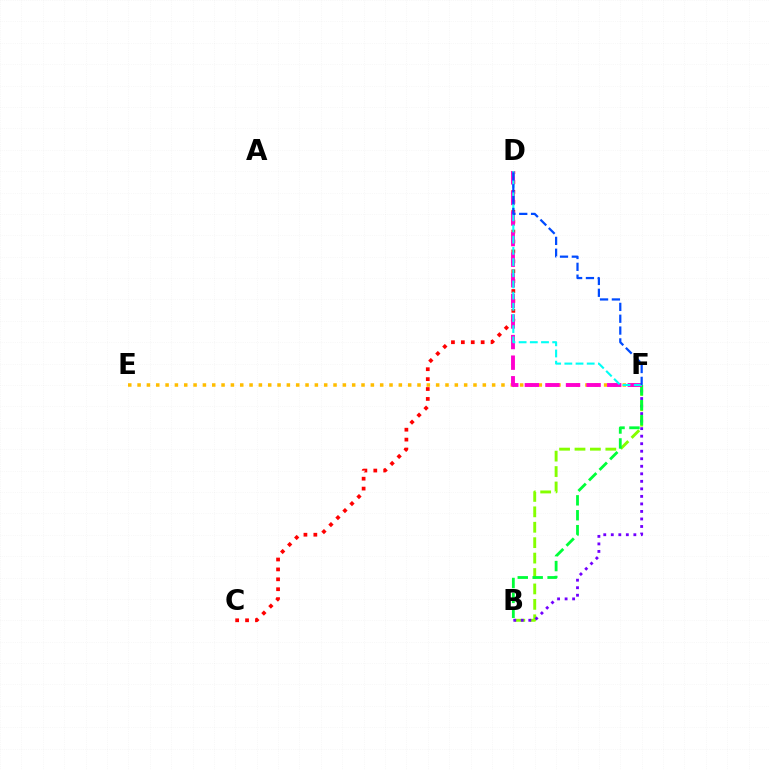{('B', 'F'): [{'color': '#84ff00', 'line_style': 'dashed', 'thickness': 2.09}, {'color': '#7200ff', 'line_style': 'dotted', 'thickness': 2.04}, {'color': '#00ff39', 'line_style': 'dashed', 'thickness': 2.03}], ('E', 'F'): [{'color': '#ffbd00', 'line_style': 'dotted', 'thickness': 2.54}], ('C', 'D'): [{'color': '#ff0000', 'line_style': 'dotted', 'thickness': 2.69}], ('D', 'F'): [{'color': '#ff00cf', 'line_style': 'dashed', 'thickness': 2.8}, {'color': '#00fff6', 'line_style': 'dashed', 'thickness': 1.52}, {'color': '#004bff', 'line_style': 'dashed', 'thickness': 1.61}]}